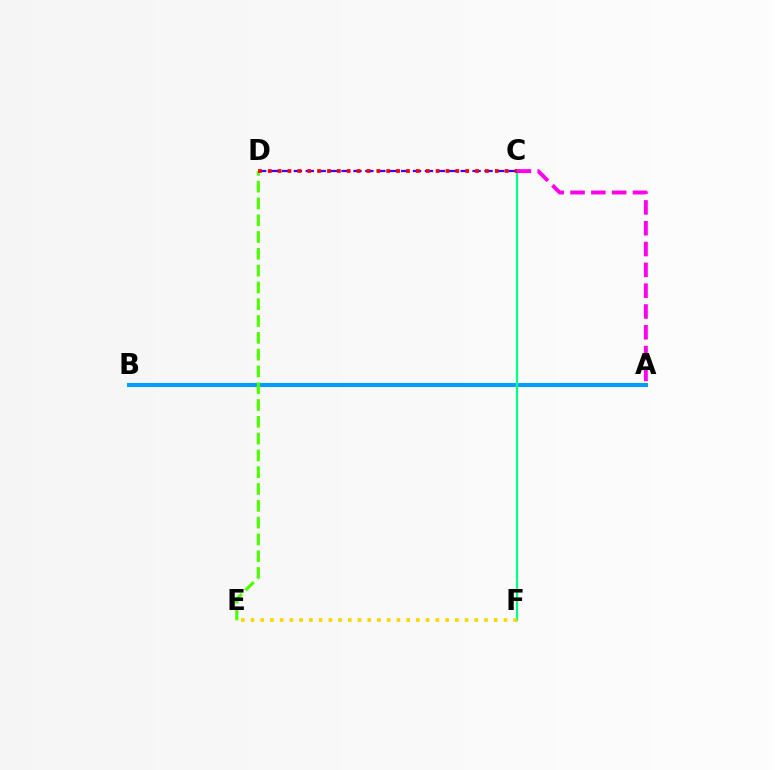{('A', 'B'): [{'color': '#009eff', 'line_style': 'solid', 'thickness': 2.92}], ('C', 'F'): [{'color': '#00ff86', 'line_style': 'solid', 'thickness': 1.6}], ('A', 'C'): [{'color': '#ff00ed', 'line_style': 'dashed', 'thickness': 2.83}], ('C', 'D'): [{'color': '#3700ff', 'line_style': 'dashed', 'thickness': 1.62}, {'color': '#ff0000', 'line_style': 'dotted', 'thickness': 2.68}], ('D', 'E'): [{'color': '#4fff00', 'line_style': 'dashed', 'thickness': 2.28}], ('E', 'F'): [{'color': '#ffd500', 'line_style': 'dotted', 'thickness': 2.64}]}